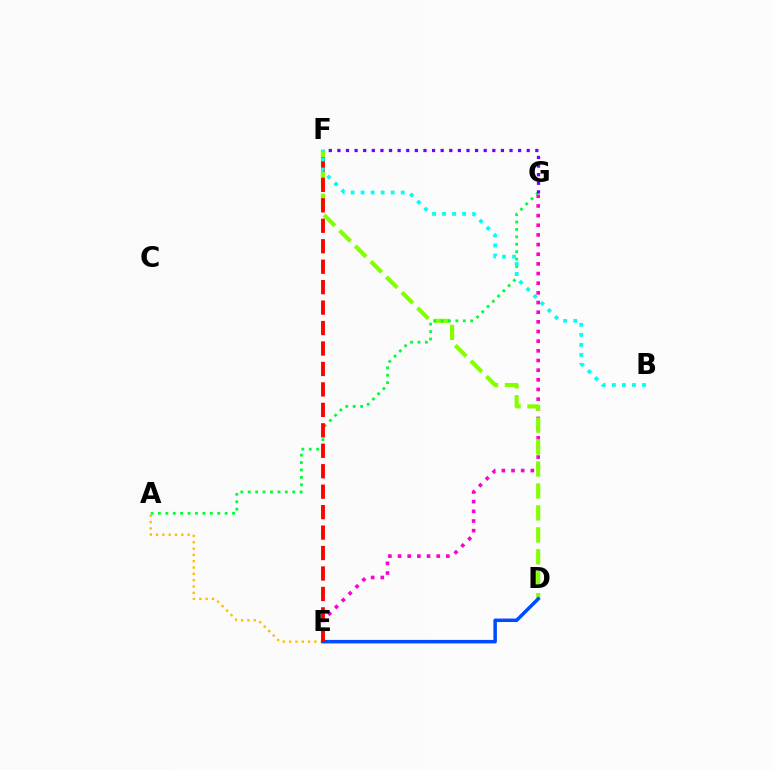{('A', 'E'): [{'color': '#ffbd00', 'line_style': 'dotted', 'thickness': 1.72}], ('E', 'G'): [{'color': '#ff00cf', 'line_style': 'dotted', 'thickness': 2.62}], ('D', 'F'): [{'color': '#84ff00', 'line_style': 'dashed', 'thickness': 2.98}], ('D', 'E'): [{'color': '#004bff', 'line_style': 'solid', 'thickness': 2.52}], ('A', 'G'): [{'color': '#00ff39', 'line_style': 'dotted', 'thickness': 2.01}], ('E', 'F'): [{'color': '#ff0000', 'line_style': 'dashed', 'thickness': 2.78}], ('F', 'G'): [{'color': '#7200ff', 'line_style': 'dotted', 'thickness': 2.34}], ('B', 'F'): [{'color': '#00fff6', 'line_style': 'dotted', 'thickness': 2.72}]}